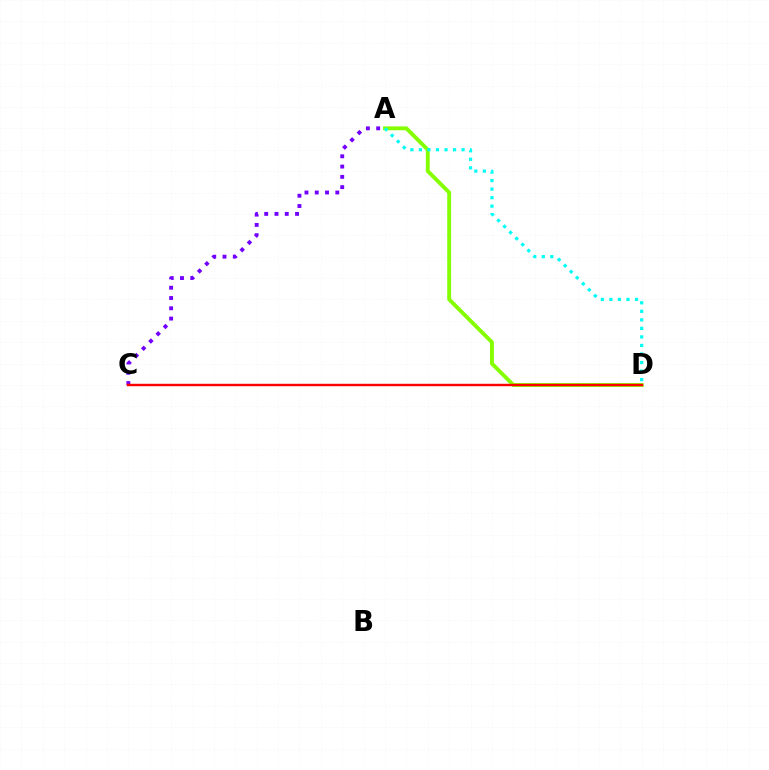{('A', 'D'): [{'color': '#84ff00', 'line_style': 'solid', 'thickness': 2.78}, {'color': '#00fff6', 'line_style': 'dotted', 'thickness': 2.32}], ('A', 'C'): [{'color': '#7200ff', 'line_style': 'dotted', 'thickness': 2.79}], ('C', 'D'): [{'color': '#ff0000', 'line_style': 'solid', 'thickness': 1.75}]}